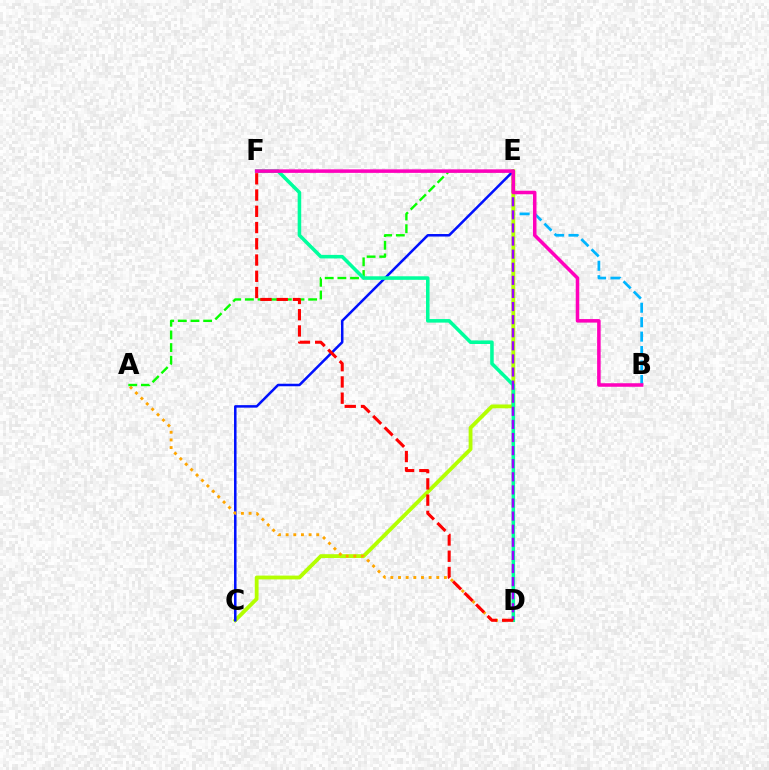{('B', 'E'): [{'color': '#00b5ff', 'line_style': 'dashed', 'thickness': 1.96}], ('C', 'E'): [{'color': '#b3ff00', 'line_style': 'solid', 'thickness': 2.75}, {'color': '#0010ff', 'line_style': 'solid', 'thickness': 1.81}], ('A', 'D'): [{'color': '#ffa500', 'line_style': 'dotted', 'thickness': 2.08}], ('A', 'E'): [{'color': '#08ff00', 'line_style': 'dashed', 'thickness': 1.72}], ('D', 'F'): [{'color': '#00ff9d', 'line_style': 'solid', 'thickness': 2.56}, {'color': '#ff0000', 'line_style': 'dashed', 'thickness': 2.21}], ('D', 'E'): [{'color': '#9b00ff', 'line_style': 'dashed', 'thickness': 1.78}], ('B', 'F'): [{'color': '#ff00bd', 'line_style': 'solid', 'thickness': 2.54}]}